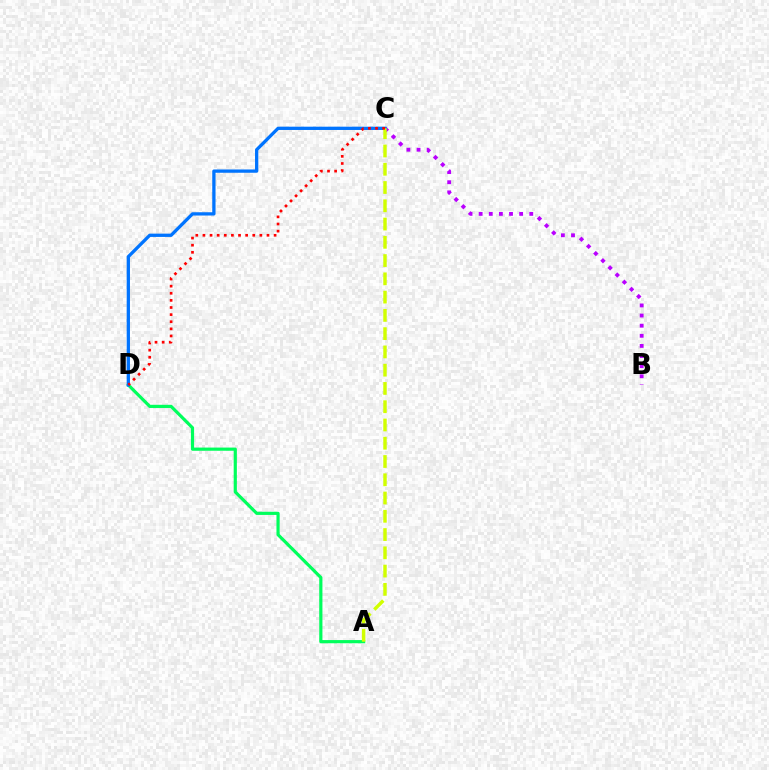{('A', 'D'): [{'color': '#00ff5c', 'line_style': 'solid', 'thickness': 2.29}], ('B', 'C'): [{'color': '#b900ff', 'line_style': 'dotted', 'thickness': 2.75}], ('C', 'D'): [{'color': '#0074ff', 'line_style': 'solid', 'thickness': 2.37}, {'color': '#ff0000', 'line_style': 'dotted', 'thickness': 1.93}], ('A', 'C'): [{'color': '#d1ff00', 'line_style': 'dashed', 'thickness': 2.48}]}